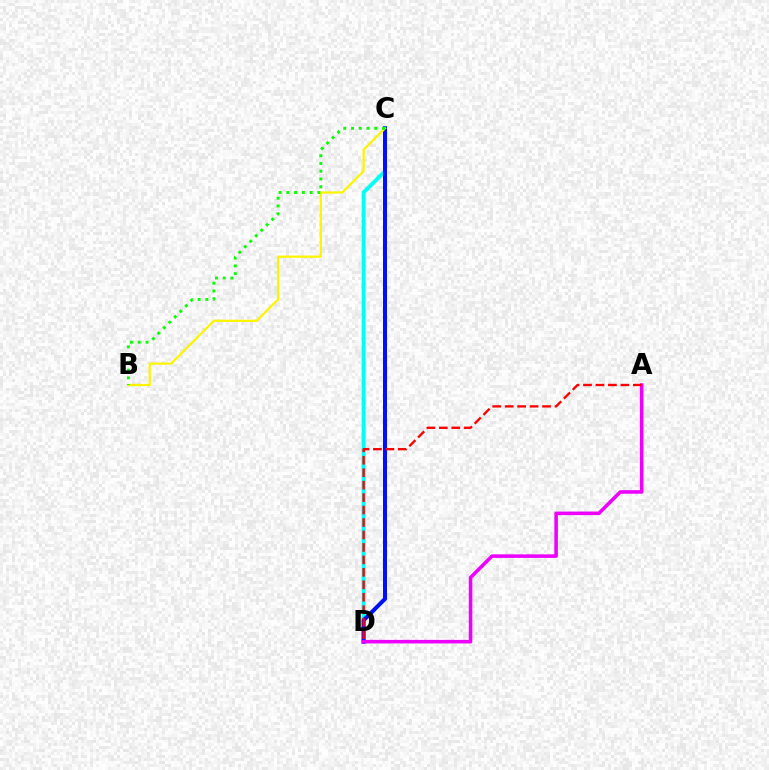{('C', 'D'): [{'color': '#00fff6', 'line_style': 'solid', 'thickness': 2.82}, {'color': '#0010ff', 'line_style': 'solid', 'thickness': 2.9}], ('B', 'C'): [{'color': '#fcf500', 'line_style': 'solid', 'thickness': 1.61}, {'color': '#08ff00', 'line_style': 'dotted', 'thickness': 2.11}], ('A', 'D'): [{'color': '#ee00ff', 'line_style': 'solid', 'thickness': 2.56}, {'color': '#ff0000', 'line_style': 'dashed', 'thickness': 1.69}]}